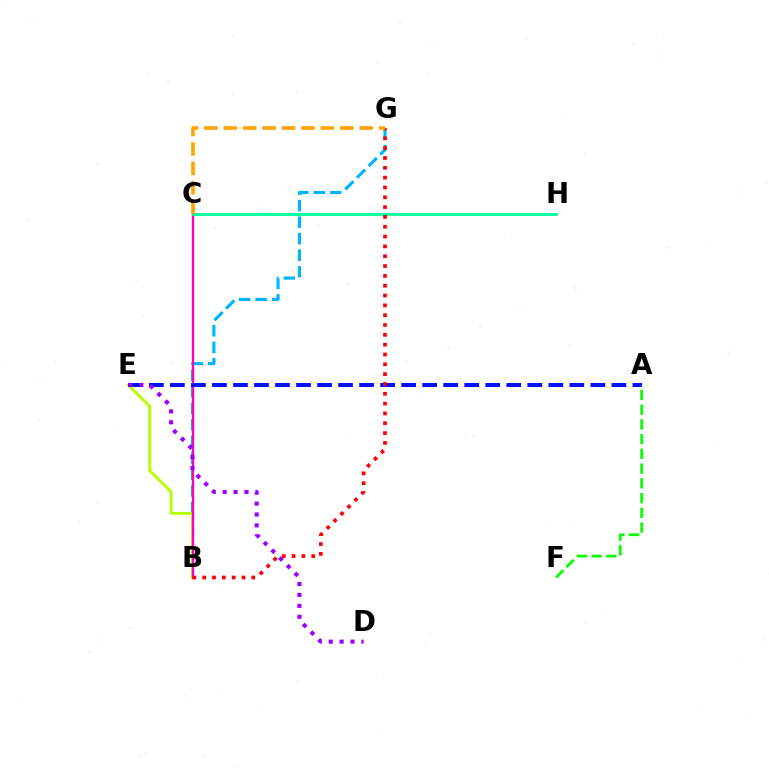{('B', 'G'): [{'color': '#00b5ff', 'line_style': 'dashed', 'thickness': 2.24}, {'color': '#ff0000', 'line_style': 'dotted', 'thickness': 2.67}], ('B', 'E'): [{'color': '#b3ff00', 'line_style': 'solid', 'thickness': 2.08}], ('B', 'C'): [{'color': '#ff00bd', 'line_style': 'solid', 'thickness': 1.65}], ('C', 'H'): [{'color': '#00ff9d', 'line_style': 'solid', 'thickness': 2.04}], ('A', 'E'): [{'color': '#0010ff', 'line_style': 'dashed', 'thickness': 2.86}], ('A', 'F'): [{'color': '#08ff00', 'line_style': 'dashed', 'thickness': 2.0}], ('C', 'G'): [{'color': '#ffa500', 'line_style': 'dashed', 'thickness': 2.64}], ('D', 'E'): [{'color': '#9b00ff', 'line_style': 'dotted', 'thickness': 2.96}]}